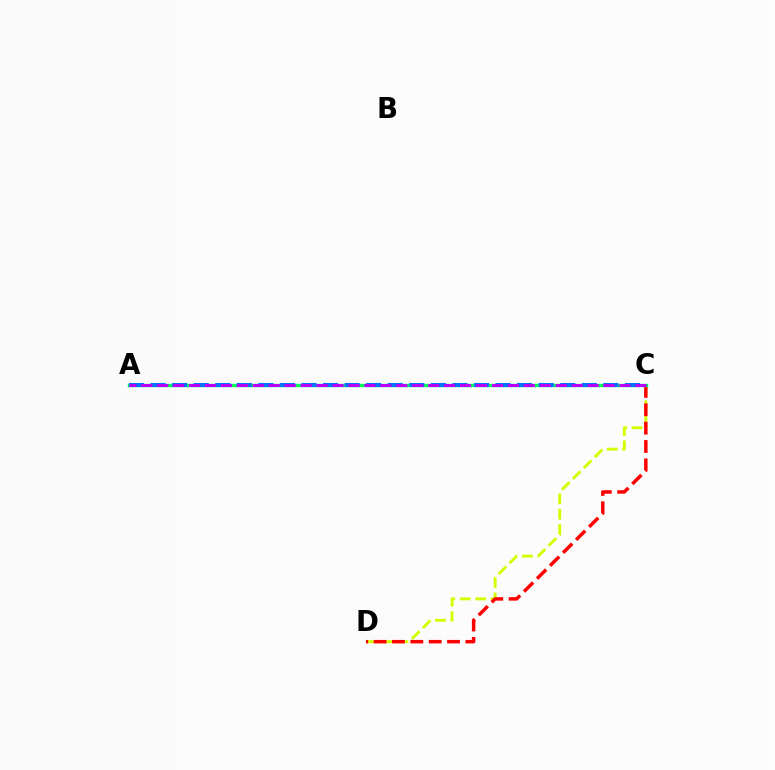{('C', 'D'): [{'color': '#d1ff00', 'line_style': 'dashed', 'thickness': 2.09}, {'color': '#ff0000', 'line_style': 'dashed', 'thickness': 2.49}], ('A', 'C'): [{'color': '#00ff5c', 'line_style': 'solid', 'thickness': 2.42}, {'color': '#0074ff', 'line_style': 'dashed', 'thickness': 2.93}, {'color': '#b900ff', 'line_style': 'dashed', 'thickness': 2.17}]}